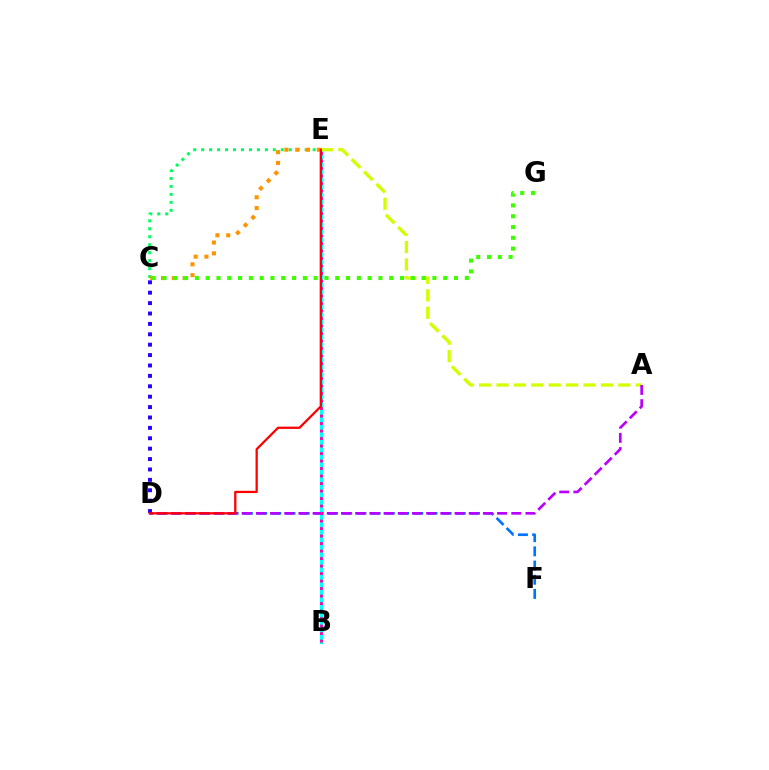{('B', 'E'): [{'color': '#00fff6', 'line_style': 'solid', 'thickness': 2.33}, {'color': '#ff00ac', 'line_style': 'dotted', 'thickness': 2.04}], ('C', 'E'): [{'color': '#00ff5c', 'line_style': 'dotted', 'thickness': 2.16}, {'color': '#ff9400', 'line_style': 'dotted', 'thickness': 2.93}], ('D', 'F'): [{'color': '#0074ff', 'line_style': 'dashed', 'thickness': 1.93}], ('A', 'E'): [{'color': '#d1ff00', 'line_style': 'dashed', 'thickness': 2.37}], ('C', 'G'): [{'color': '#3dff00', 'line_style': 'dotted', 'thickness': 2.93}], ('A', 'D'): [{'color': '#b900ff', 'line_style': 'dashed', 'thickness': 1.93}], ('C', 'D'): [{'color': '#2500ff', 'line_style': 'dotted', 'thickness': 2.82}], ('D', 'E'): [{'color': '#ff0000', 'line_style': 'solid', 'thickness': 1.63}]}